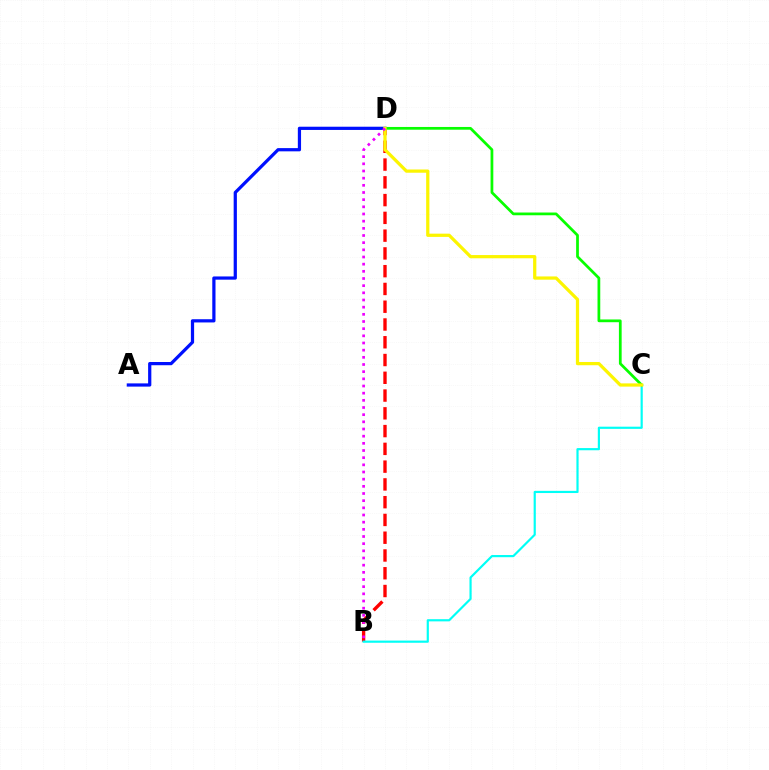{('A', 'D'): [{'color': '#0010ff', 'line_style': 'solid', 'thickness': 2.32}], ('B', 'D'): [{'color': '#ff0000', 'line_style': 'dashed', 'thickness': 2.41}, {'color': '#ee00ff', 'line_style': 'dotted', 'thickness': 1.95}], ('B', 'C'): [{'color': '#00fff6', 'line_style': 'solid', 'thickness': 1.57}], ('C', 'D'): [{'color': '#08ff00', 'line_style': 'solid', 'thickness': 1.98}, {'color': '#fcf500', 'line_style': 'solid', 'thickness': 2.33}]}